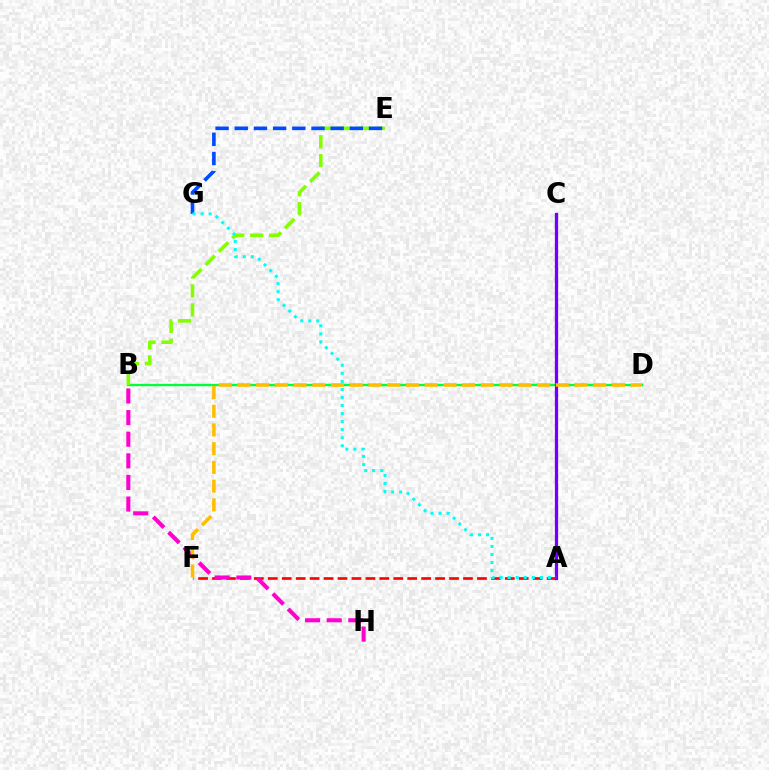{('A', 'F'): [{'color': '#ff0000', 'line_style': 'dashed', 'thickness': 1.89}], ('B', 'H'): [{'color': '#ff00cf', 'line_style': 'dashed', 'thickness': 2.94}], ('B', 'D'): [{'color': '#00ff39', 'line_style': 'solid', 'thickness': 1.68}], ('B', 'E'): [{'color': '#84ff00', 'line_style': 'dashed', 'thickness': 2.57}], ('A', 'C'): [{'color': '#7200ff', 'line_style': 'solid', 'thickness': 2.35}], ('E', 'G'): [{'color': '#004bff', 'line_style': 'dashed', 'thickness': 2.61}], ('D', 'F'): [{'color': '#ffbd00', 'line_style': 'dashed', 'thickness': 2.54}], ('A', 'G'): [{'color': '#00fff6', 'line_style': 'dotted', 'thickness': 2.19}]}